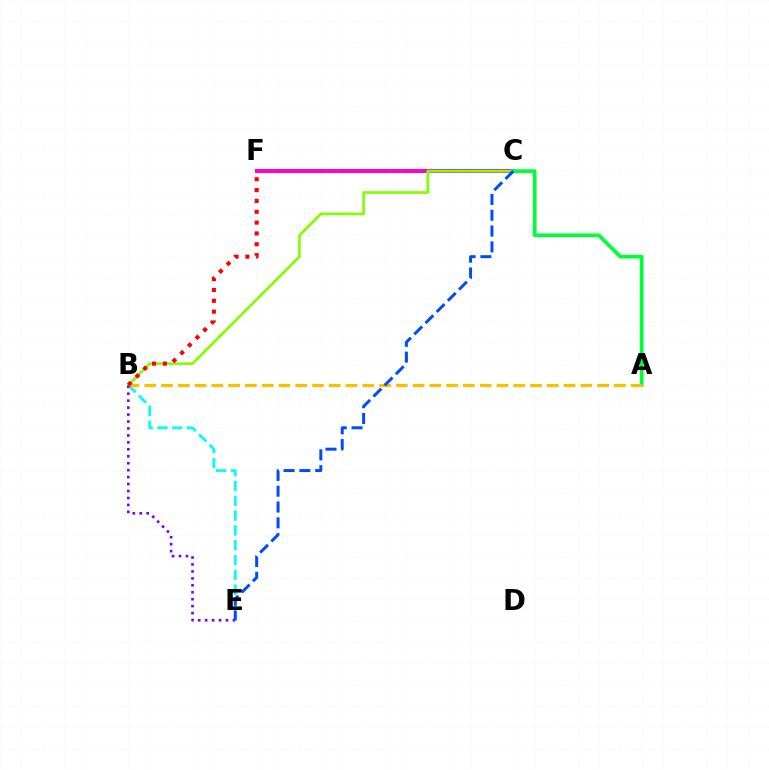{('C', 'F'): [{'color': '#ff00cf', 'line_style': 'solid', 'thickness': 2.88}], ('B', 'E'): [{'color': '#00fff6', 'line_style': 'dashed', 'thickness': 2.01}, {'color': '#7200ff', 'line_style': 'dotted', 'thickness': 1.89}], ('B', 'C'): [{'color': '#84ff00', 'line_style': 'solid', 'thickness': 1.96}], ('A', 'C'): [{'color': '#00ff39', 'line_style': 'solid', 'thickness': 2.67}], ('A', 'B'): [{'color': '#ffbd00', 'line_style': 'dashed', 'thickness': 2.28}], ('C', 'E'): [{'color': '#004bff', 'line_style': 'dashed', 'thickness': 2.15}], ('B', 'F'): [{'color': '#ff0000', 'line_style': 'dotted', 'thickness': 2.95}]}